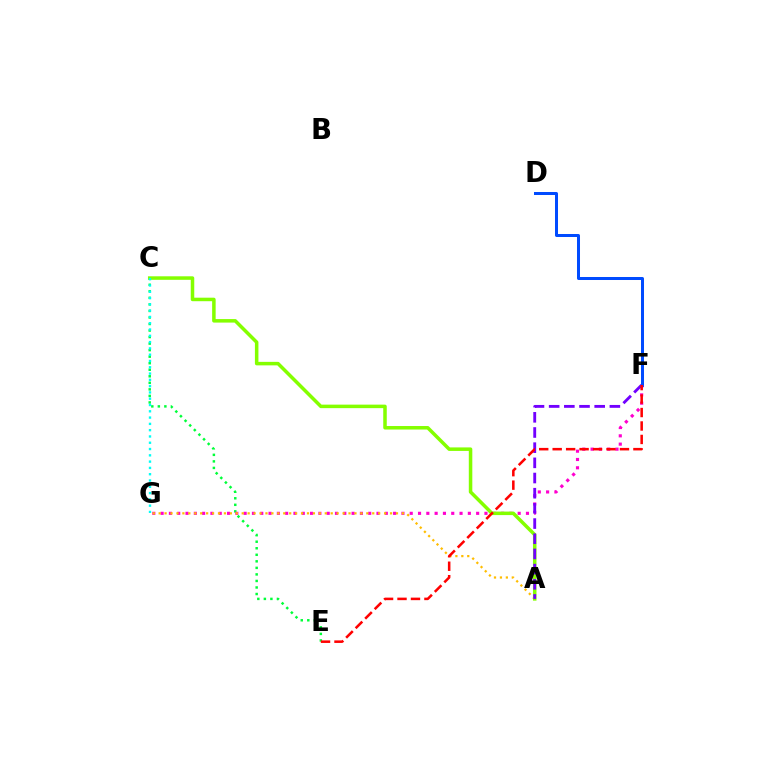{('C', 'E'): [{'color': '#00ff39', 'line_style': 'dotted', 'thickness': 1.78}], ('D', 'F'): [{'color': '#004bff', 'line_style': 'solid', 'thickness': 2.17}], ('F', 'G'): [{'color': '#ff00cf', 'line_style': 'dotted', 'thickness': 2.26}], ('A', 'G'): [{'color': '#ffbd00', 'line_style': 'dotted', 'thickness': 1.61}], ('A', 'C'): [{'color': '#84ff00', 'line_style': 'solid', 'thickness': 2.53}], ('A', 'F'): [{'color': '#7200ff', 'line_style': 'dashed', 'thickness': 2.06}], ('C', 'G'): [{'color': '#00fff6', 'line_style': 'dotted', 'thickness': 1.71}], ('E', 'F'): [{'color': '#ff0000', 'line_style': 'dashed', 'thickness': 1.83}]}